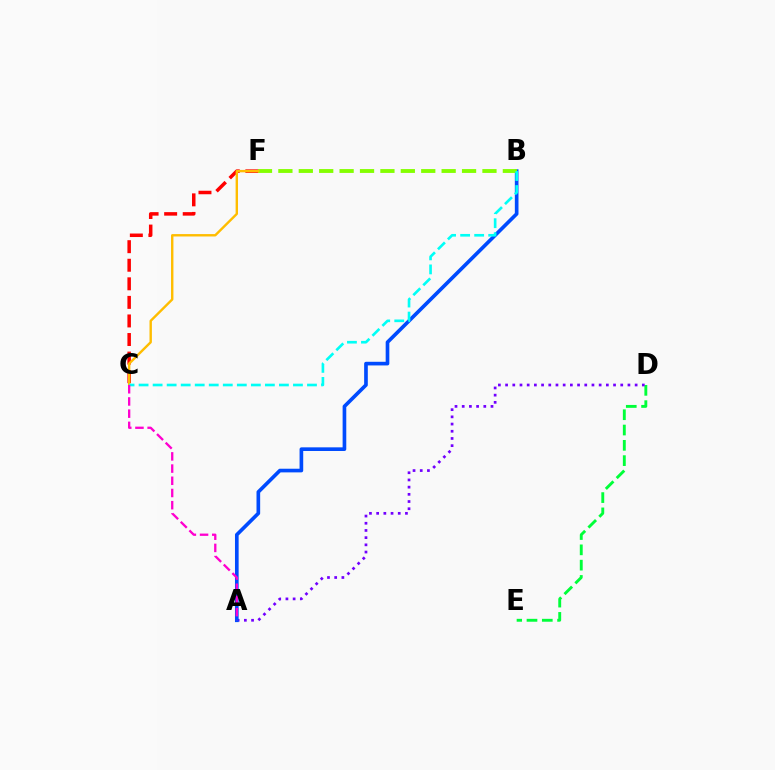{('D', 'E'): [{'color': '#00ff39', 'line_style': 'dashed', 'thickness': 2.08}], ('C', 'F'): [{'color': '#ff0000', 'line_style': 'dashed', 'thickness': 2.52}, {'color': '#ffbd00', 'line_style': 'solid', 'thickness': 1.73}], ('A', 'D'): [{'color': '#7200ff', 'line_style': 'dotted', 'thickness': 1.96}], ('A', 'B'): [{'color': '#004bff', 'line_style': 'solid', 'thickness': 2.63}], ('B', 'F'): [{'color': '#84ff00', 'line_style': 'dashed', 'thickness': 2.77}], ('B', 'C'): [{'color': '#00fff6', 'line_style': 'dashed', 'thickness': 1.91}], ('A', 'C'): [{'color': '#ff00cf', 'line_style': 'dashed', 'thickness': 1.66}]}